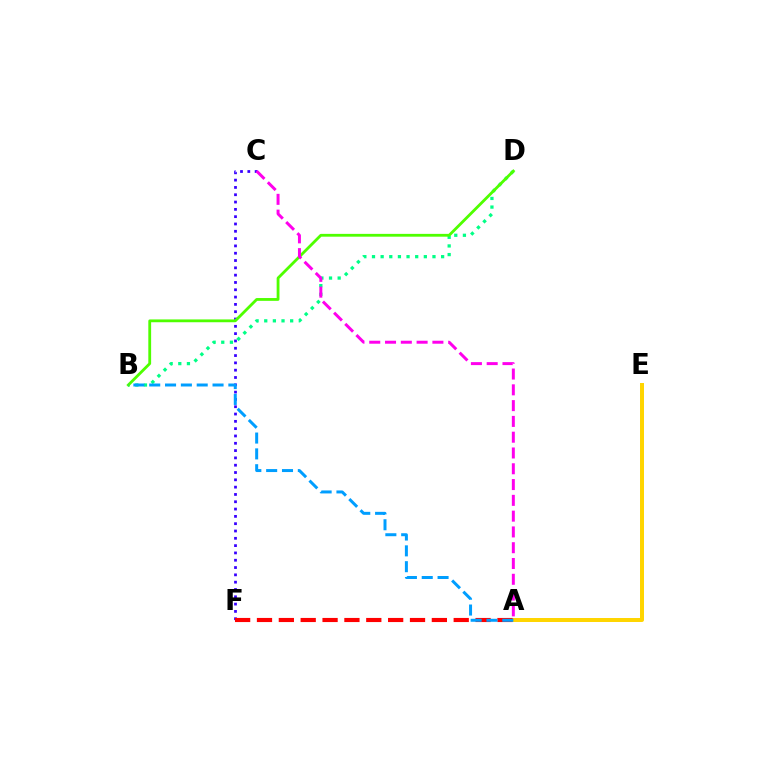{('A', 'E'): [{'color': '#ffd500', 'line_style': 'solid', 'thickness': 2.87}], ('B', 'D'): [{'color': '#00ff86', 'line_style': 'dotted', 'thickness': 2.35}, {'color': '#4fff00', 'line_style': 'solid', 'thickness': 2.02}], ('C', 'F'): [{'color': '#3700ff', 'line_style': 'dotted', 'thickness': 1.99}], ('A', 'F'): [{'color': '#ff0000', 'line_style': 'dashed', 'thickness': 2.97}], ('A', 'C'): [{'color': '#ff00ed', 'line_style': 'dashed', 'thickness': 2.14}], ('A', 'B'): [{'color': '#009eff', 'line_style': 'dashed', 'thickness': 2.15}]}